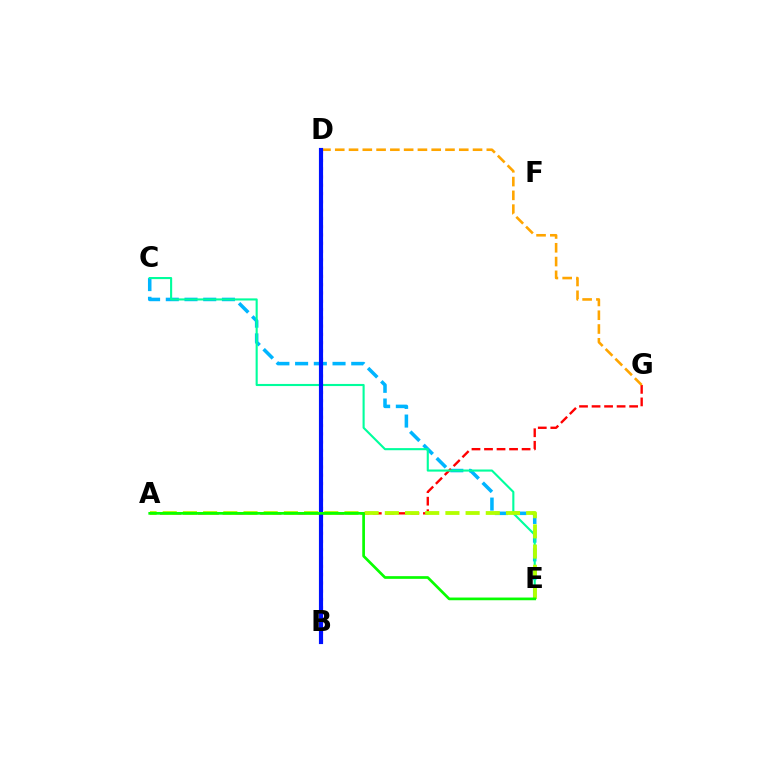{('B', 'D'): [{'color': '#9b00ff', 'line_style': 'solid', 'thickness': 2.1}, {'color': '#ff00bd', 'line_style': 'dotted', 'thickness': 2.25}, {'color': '#0010ff', 'line_style': 'solid', 'thickness': 2.99}], ('C', 'E'): [{'color': '#00b5ff', 'line_style': 'dashed', 'thickness': 2.54}, {'color': '#00ff9d', 'line_style': 'solid', 'thickness': 1.52}], ('A', 'G'): [{'color': '#ff0000', 'line_style': 'dashed', 'thickness': 1.7}], ('D', 'G'): [{'color': '#ffa500', 'line_style': 'dashed', 'thickness': 1.87}], ('A', 'E'): [{'color': '#b3ff00', 'line_style': 'dashed', 'thickness': 2.74}, {'color': '#08ff00', 'line_style': 'solid', 'thickness': 1.95}]}